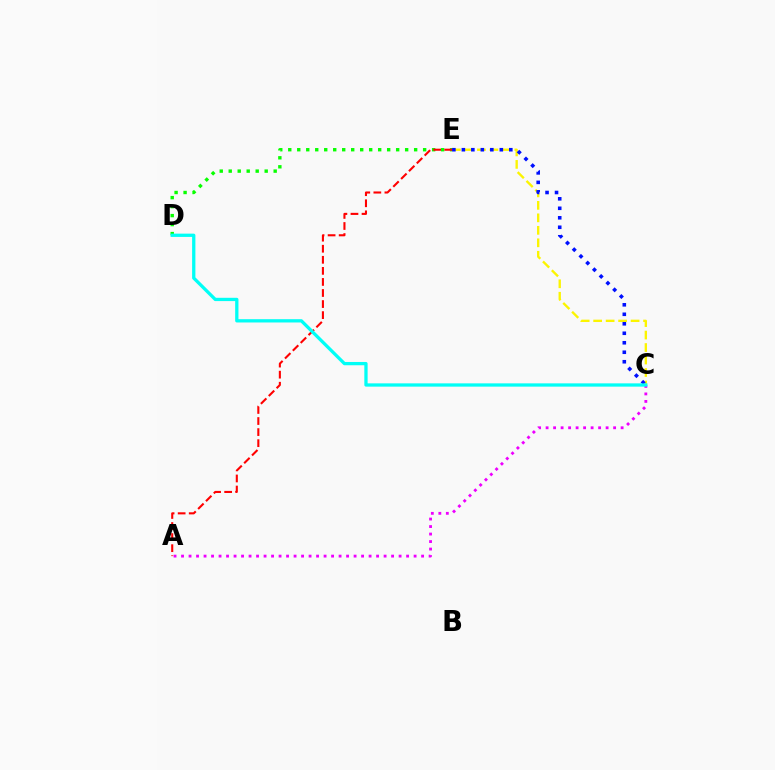{('C', 'E'): [{'color': '#fcf500', 'line_style': 'dashed', 'thickness': 1.7}, {'color': '#0010ff', 'line_style': 'dotted', 'thickness': 2.58}], ('D', 'E'): [{'color': '#08ff00', 'line_style': 'dotted', 'thickness': 2.44}], ('A', 'C'): [{'color': '#ee00ff', 'line_style': 'dotted', 'thickness': 2.04}], ('A', 'E'): [{'color': '#ff0000', 'line_style': 'dashed', 'thickness': 1.5}], ('C', 'D'): [{'color': '#00fff6', 'line_style': 'solid', 'thickness': 2.36}]}